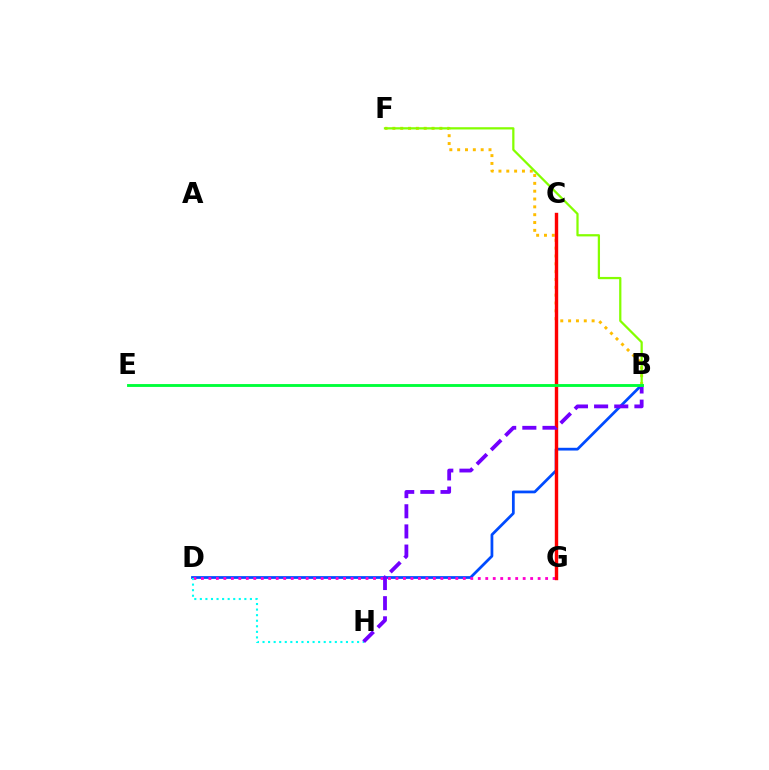{('B', 'D'): [{'color': '#004bff', 'line_style': 'solid', 'thickness': 1.98}], ('B', 'F'): [{'color': '#ffbd00', 'line_style': 'dotted', 'thickness': 2.13}, {'color': '#84ff00', 'line_style': 'solid', 'thickness': 1.62}], ('D', 'G'): [{'color': '#ff00cf', 'line_style': 'dotted', 'thickness': 2.03}], ('C', 'G'): [{'color': '#ff0000', 'line_style': 'solid', 'thickness': 2.45}], ('D', 'H'): [{'color': '#00fff6', 'line_style': 'dotted', 'thickness': 1.51}], ('B', 'H'): [{'color': '#7200ff', 'line_style': 'dashed', 'thickness': 2.74}], ('B', 'E'): [{'color': '#00ff39', 'line_style': 'solid', 'thickness': 2.06}]}